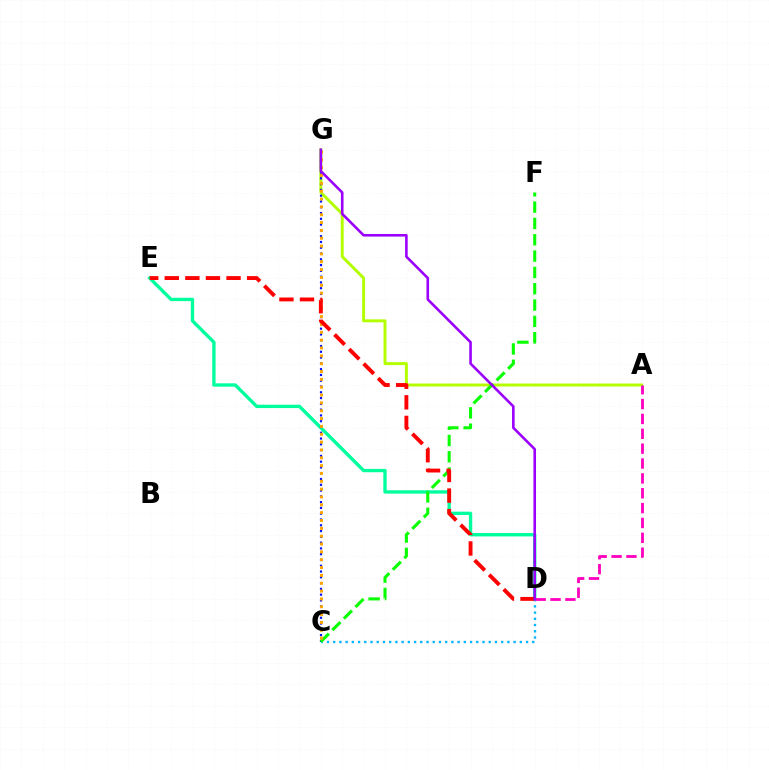{('A', 'G'): [{'color': '#b3ff00', 'line_style': 'solid', 'thickness': 2.13}], ('D', 'E'): [{'color': '#00ff9d', 'line_style': 'solid', 'thickness': 2.41}, {'color': '#ff0000', 'line_style': 'dashed', 'thickness': 2.8}], ('C', 'D'): [{'color': '#00b5ff', 'line_style': 'dotted', 'thickness': 1.69}], ('C', 'G'): [{'color': '#0010ff', 'line_style': 'dotted', 'thickness': 1.57}, {'color': '#ffa500', 'line_style': 'dotted', 'thickness': 2.13}], ('C', 'F'): [{'color': '#08ff00', 'line_style': 'dashed', 'thickness': 2.22}], ('A', 'D'): [{'color': '#ff00bd', 'line_style': 'dashed', 'thickness': 2.02}], ('D', 'G'): [{'color': '#9b00ff', 'line_style': 'solid', 'thickness': 1.87}]}